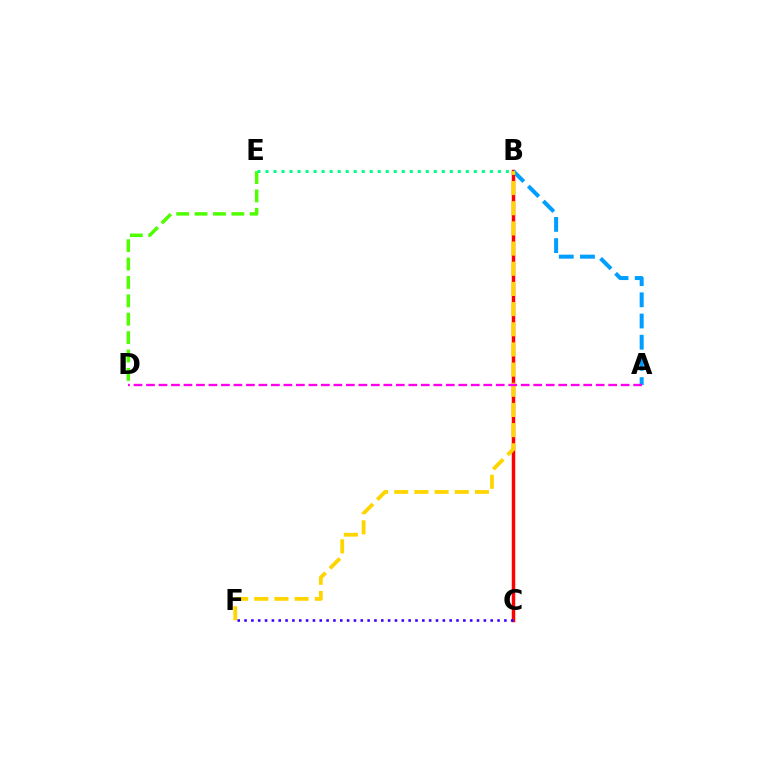{('B', 'C'): [{'color': '#ff0000', 'line_style': 'solid', 'thickness': 2.5}], ('A', 'B'): [{'color': '#009eff', 'line_style': 'dashed', 'thickness': 2.88}], ('D', 'E'): [{'color': '#4fff00', 'line_style': 'dashed', 'thickness': 2.5}], ('B', 'F'): [{'color': '#ffd500', 'line_style': 'dashed', 'thickness': 2.74}], ('C', 'F'): [{'color': '#3700ff', 'line_style': 'dotted', 'thickness': 1.86}], ('B', 'E'): [{'color': '#00ff86', 'line_style': 'dotted', 'thickness': 2.18}], ('A', 'D'): [{'color': '#ff00ed', 'line_style': 'dashed', 'thickness': 1.7}]}